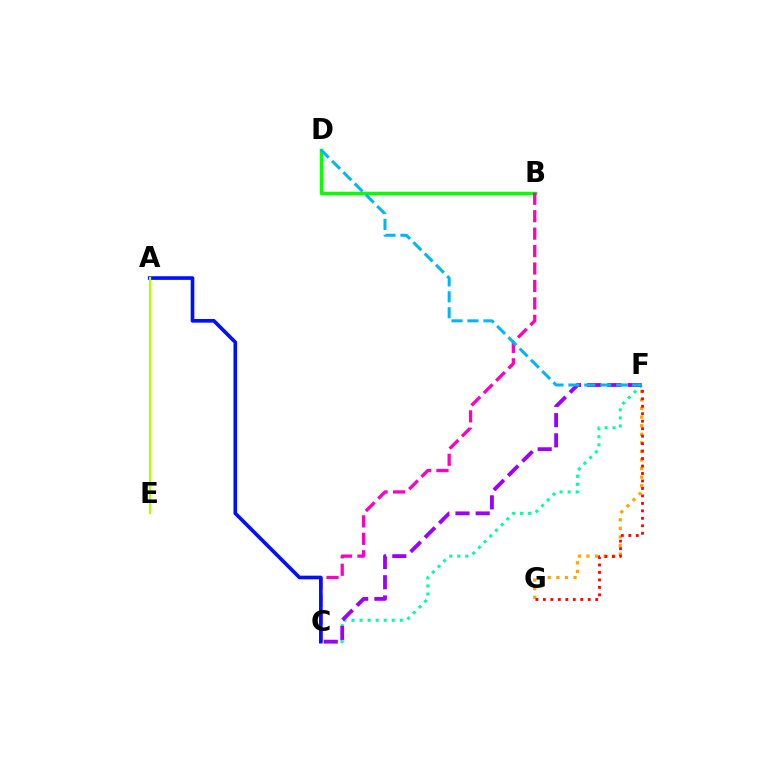{('B', 'D'): [{'color': '#08ff00', 'line_style': 'solid', 'thickness': 2.49}], ('F', 'G'): [{'color': '#ffa500', 'line_style': 'dotted', 'thickness': 2.33}, {'color': '#ff0000', 'line_style': 'dotted', 'thickness': 2.03}], ('C', 'F'): [{'color': '#00ff9d', 'line_style': 'dotted', 'thickness': 2.19}, {'color': '#9b00ff', 'line_style': 'dashed', 'thickness': 2.75}], ('B', 'C'): [{'color': '#ff00bd', 'line_style': 'dashed', 'thickness': 2.37}], ('A', 'C'): [{'color': '#0010ff', 'line_style': 'solid', 'thickness': 2.62}], ('D', 'F'): [{'color': '#00b5ff', 'line_style': 'dashed', 'thickness': 2.17}], ('A', 'E'): [{'color': '#b3ff00', 'line_style': 'solid', 'thickness': 1.59}]}